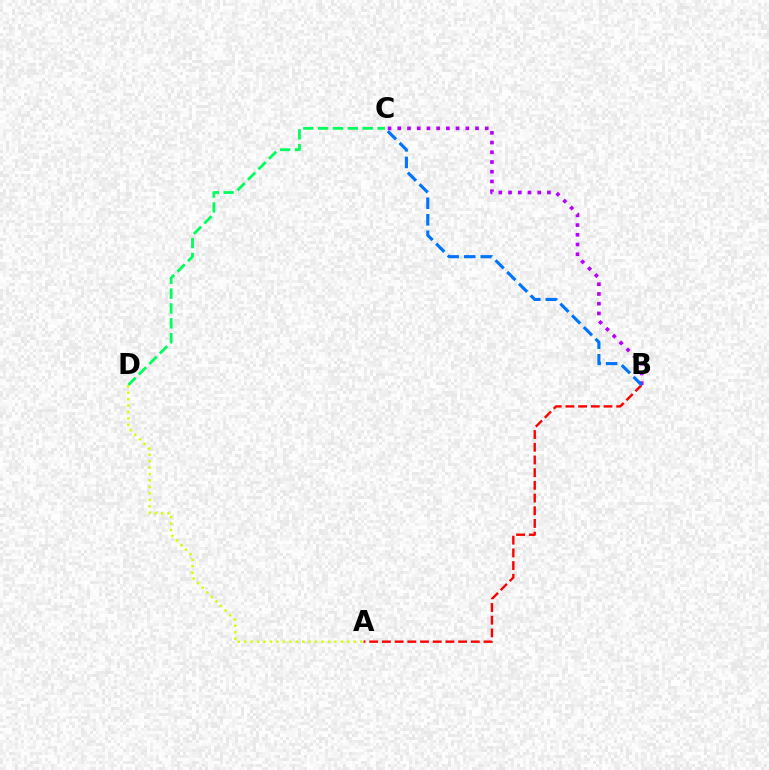{('A', 'B'): [{'color': '#ff0000', 'line_style': 'dashed', 'thickness': 1.73}], ('C', 'D'): [{'color': '#00ff5c', 'line_style': 'dashed', 'thickness': 2.02}], ('A', 'D'): [{'color': '#d1ff00', 'line_style': 'dotted', 'thickness': 1.75}], ('B', 'C'): [{'color': '#b900ff', 'line_style': 'dotted', 'thickness': 2.64}, {'color': '#0074ff', 'line_style': 'dashed', 'thickness': 2.25}]}